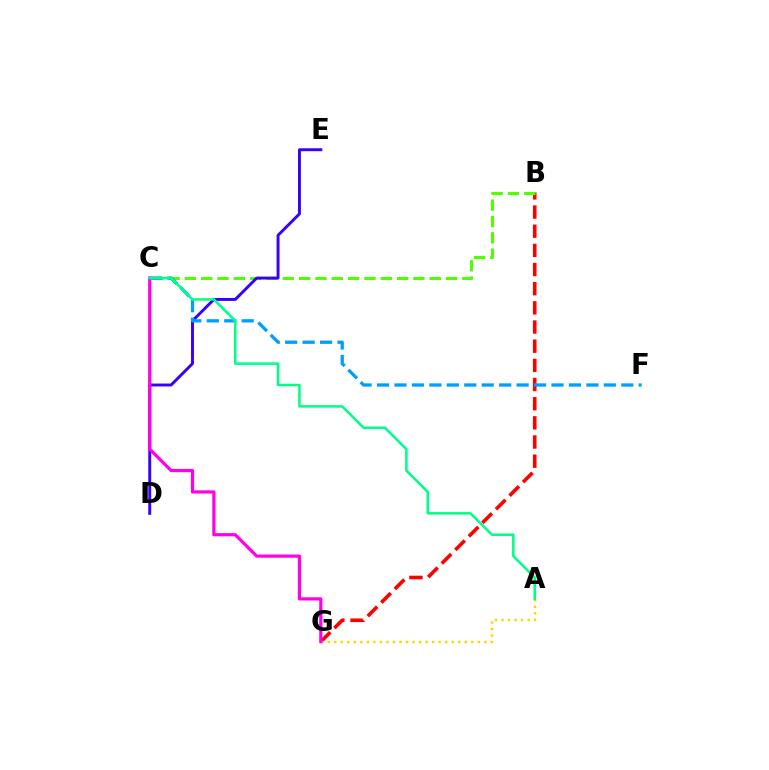{('B', 'G'): [{'color': '#ff0000', 'line_style': 'dashed', 'thickness': 2.6}], ('B', 'C'): [{'color': '#4fff00', 'line_style': 'dashed', 'thickness': 2.22}], ('D', 'E'): [{'color': '#3700ff', 'line_style': 'solid', 'thickness': 2.11}], ('A', 'G'): [{'color': '#ffd500', 'line_style': 'dotted', 'thickness': 1.77}], ('C', 'G'): [{'color': '#ff00ed', 'line_style': 'solid', 'thickness': 2.31}], ('C', 'F'): [{'color': '#009eff', 'line_style': 'dashed', 'thickness': 2.37}], ('A', 'C'): [{'color': '#00ff86', 'line_style': 'solid', 'thickness': 1.82}]}